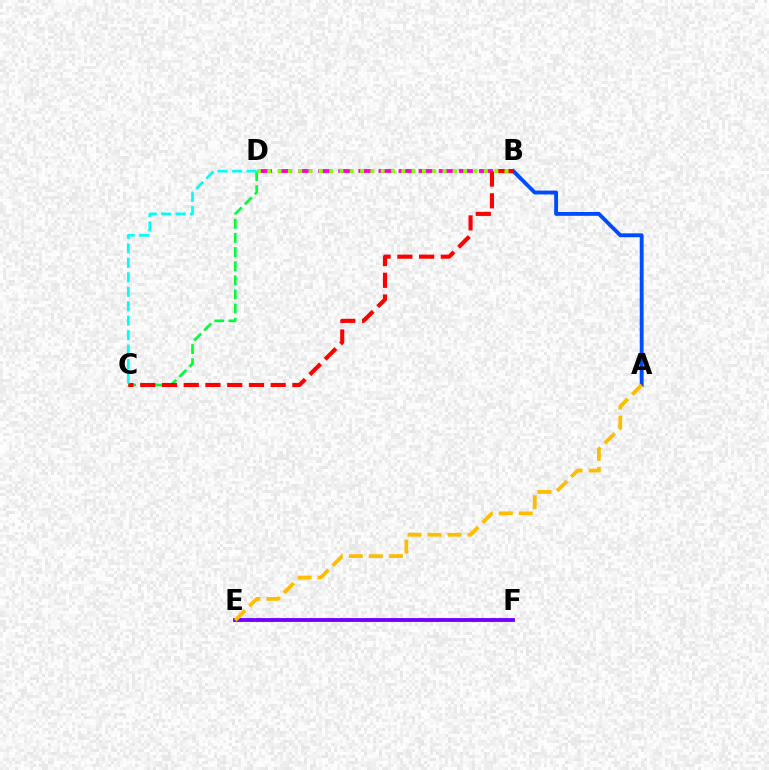{('A', 'B'): [{'color': '#004bff', 'line_style': 'solid', 'thickness': 2.78}], ('E', 'F'): [{'color': '#7200ff', 'line_style': 'solid', 'thickness': 2.77}], ('B', 'D'): [{'color': '#ff00cf', 'line_style': 'dashed', 'thickness': 2.73}, {'color': '#84ff00', 'line_style': 'dotted', 'thickness': 2.8}], ('C', 'D'): [{'color': '#00ff39', 'line_style': 'dashed', 'thickness': 1.92}, {'color': '#00fff6', 'line_style': 'dashed', 'thickness': 1.97}], ('A', 'E'): [{'color': '#ffbd00', 'line_style': 'dashed', 'thickness': 2.72}], ('B', 'C'): [{'color': '#ff0000', 'line_style': 'dashed', 'thickness': 2.95}]}